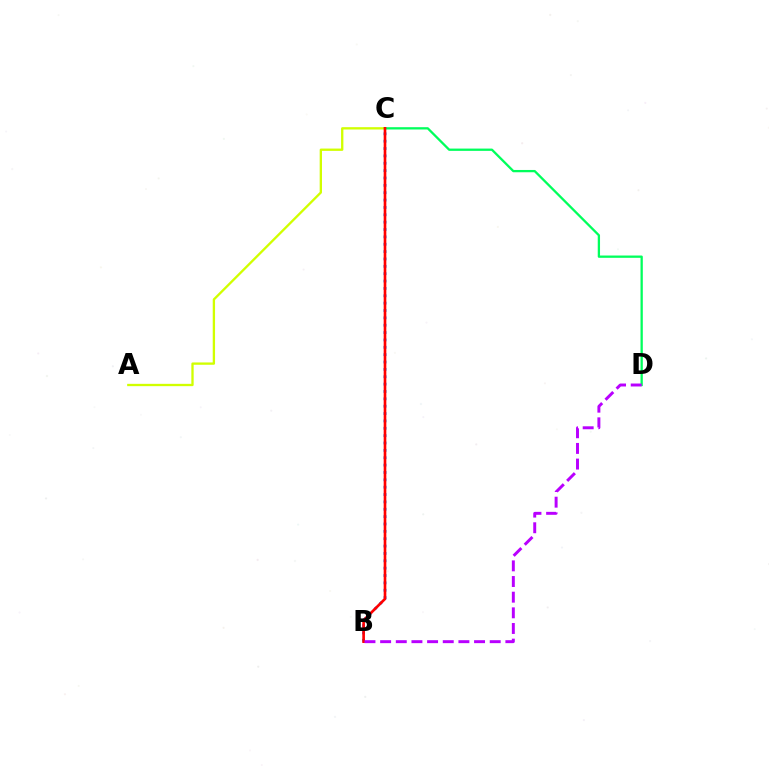{('A', 'C'): [{'color': '#d1ff00', 'line_style': 'solid', 'thickness': 1.67}], ('B', 'C'): [{'color': '#0074ff', 'line_style': 'dotted', 'thickness': 2.0}, {'color': '#ff0000', 'line_style': 'solid', 'thickness': 1.91}], ('C', 'D'): [{'color': '#00ff5c', 'line_style': 'solid', 'thickness': 1.65}], ('B', 'D'): [{'color': '#b900ff', 'line_style': 'dashed', 'thickness': 2.13}]}